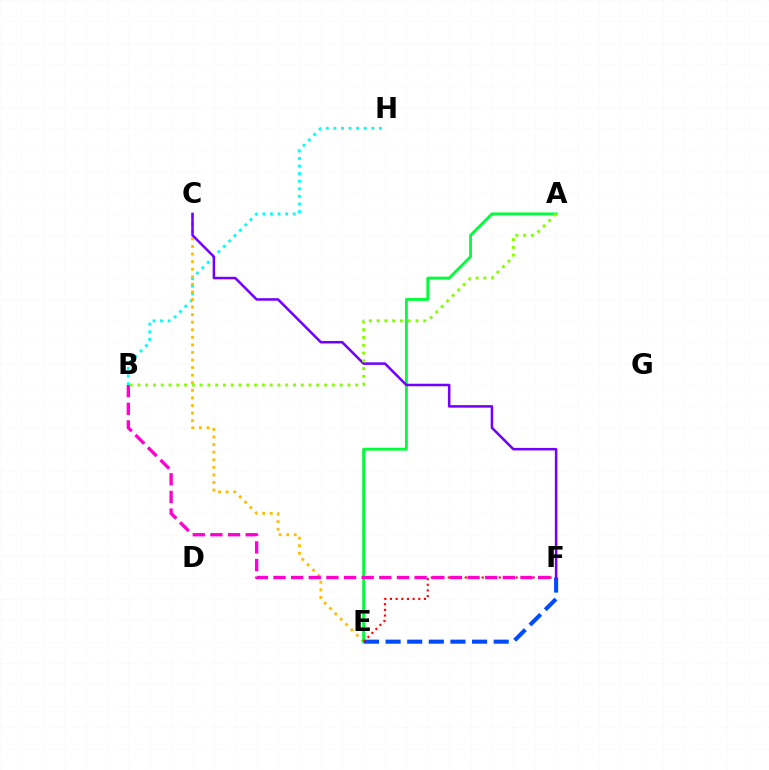{('B', 'H'): [{'color': '#00fff6', 'line_style': 'dotted', 'thickness': 2.06}], ('C', 'E'): [{'color': '#ffbd00', 'line_style': 'dotted', 'thickness': 2.06}], ('A', 'E'): [{'color': '#00ff39', 'line_style': 'solid', 'thickness': 2.05}], ('E', 'F'): [{'color': '#004bff', 'line_style': 'dashed', 'thickness': 2.94}, {'color': '#ff0000', 'line_style': 'dotted', 'thickness': 1.54}], ('B', 'F'): [{'color': '#ff00cf', 'line_style': 'dashed', 'thickness': 2.4}], ('C', 'F'): [{'color': '#7200ff', 'line_style': 'solid', 'thickness': 1.82}], ('A', 'B'): [{'color': '#84ff00', 'line_style': 'dotted', 'thickness': 2.11}]}